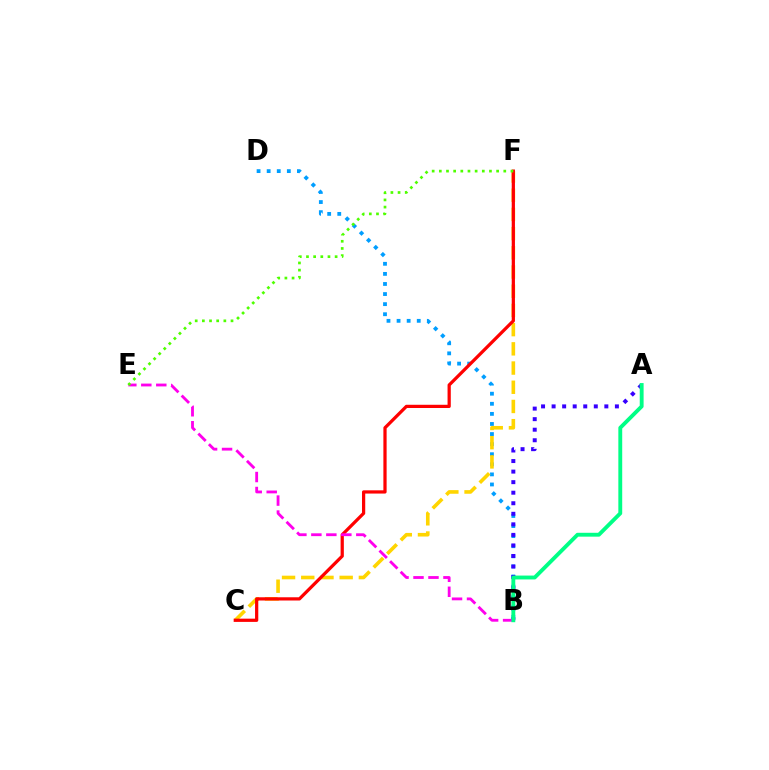{('B', 'D'): [{'color': '#009eff', 'line_style': 'dotted', 'thickness': 2.74}], ('C', 'F'): [{'color': '#ffd500', 'line_style': 'dashed', 'thickness': 2.61}, {'color': '#ff0000', 'line_style': 'solid', 'thickness': 2.33}], ('A', 'B'): [{'color': '#3700ff', 'line_style': 'dotted', 'thickness': 2.87}, {'color': '#00ff86', 'line_style': 'solid', 'thickness': 2.79}], ('B', 'E'): [{'color': '#ff00ed', 'line_style': 'dashed', 'thickness': 2.04}], ('E', 'F'): [{'color': '#4fff00', 'line_style': 'dotted', 'thickness': 1.95}]}